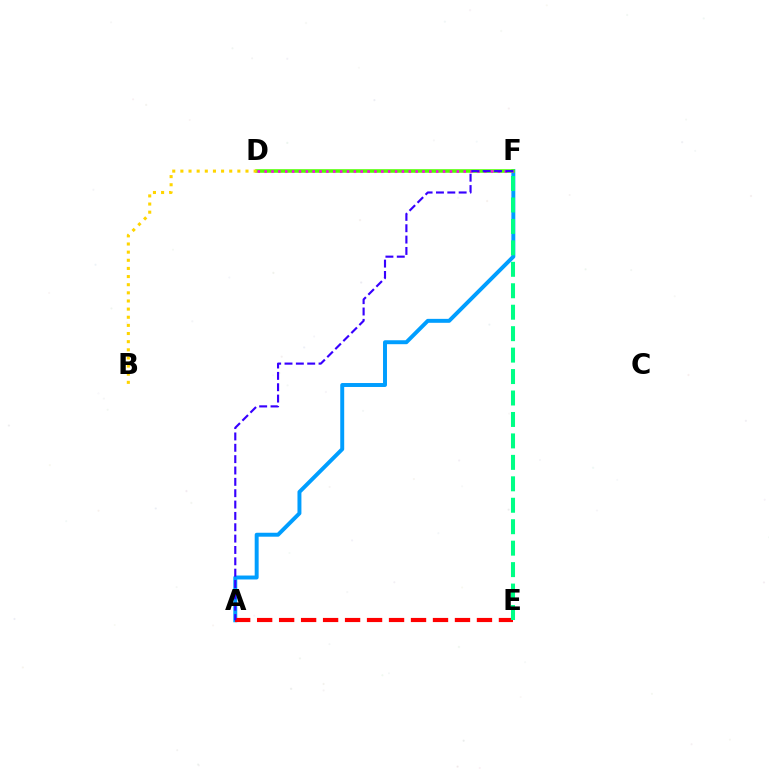{('A', 'F'): [{'color': '#009eff', 'line_style': 'solid', 'thickness': 2.84}, {'color': '#3700ff', 'line_style': 'dashed', 'thickness': 1.54}], ('D', 'F'): [{'color': '#4fff00', 'line_style': 'solid', 'thickness': 2.57}, {'color': '#ff00ed', 'line_style': 'dotted', 'thickness': 1.86}], ('A', 'E'): [{'color': '#ff0000', 'line_style': 'dashed', 'thickness': 2.99}], ('B', 'D'): [{'color': '#ffd500', 'line_style': 'dotted', 'thickness': 2.21}], ('E', 'F'): [{'color': '#00ff86', 'line_style': 'dashed', 'thickness': 2.91}]}